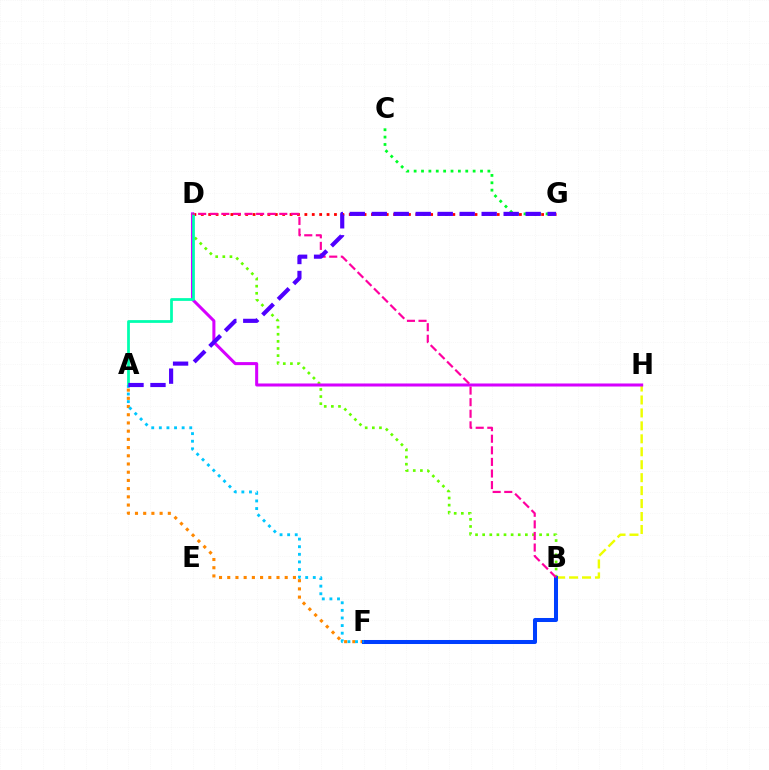{('B', 'D'): [{'color': '#66ff00', 'line_style': 'dotted', 'thickness': 1.93}, {'color': '#ff00a0', 'line_style': 'dashed', 'thickness': 1.57}], ('A', 'F'): [{'color': '#ff8800', 'line_style': 'dotted', 'thickness': 2.23}, {'color': '#00c7ff', 'line_style': 'dotted', 'thickness': 2.07}], ('B', 'H'): [{'color': '#eeff00', 'line_style': 'dashed', 'thickness': 1.76}], ('D', 'G'): [{'color': '#ff0000', 'line_style': 'dotted', 'thickness': 2.01}], ('B', 'F'): [{'color': '#003fff', 'line_style': 'solid', 'thickness': 2.9}], ('D', 'H'): [{'color': '#d600ff', 'line_style': 'solid', 'thickness': 2.18}], ('A', 'D'): [{'color': '#00ffaf', 'line_style': 'solid', 'thickness': 1.99}], ('C', 'G'): [{'color': '#00ff27', 'line_style': 'dotted', 'thickness': 2.0}], ('A', 'G'): [{'color': '#4f00ff', 'line_style': 'dashed', 'thickness': 2.99}]}